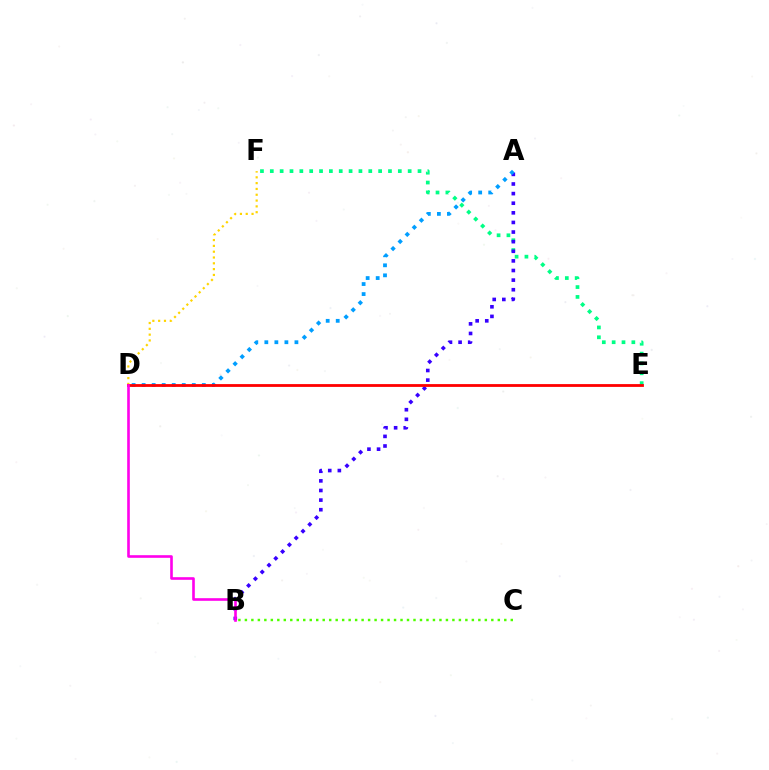{('E', 'F'): [{'color': '#00ff86', 'line_style': 'dotted', 'thickness': 2.68}], ('A', 'B'): [{'color': '#3700ff', 'line_style': 'dotted', 'thickness': 2.61}], ('A', 'D'): [{'color': '#009eff', 'line_style': 'dotted', 'thickness': 2.73}], ('D', 'F'): [{'color': '#ffd500', 'line_style': 'dotted', 'thickness': 1.58}], ('D', 'E'): [{'color': '#ff0000', 'line_style': 'solid', 'thickness': 2.02}], ('B', 'D'): [{'color': '#ff00ed', 'line_style': 'solid', 'thickness': 1.89}], ('B', 'C'): [{'color': '#4fff00', 'line_style': 'dotted', 'thickness': 1.76}]}